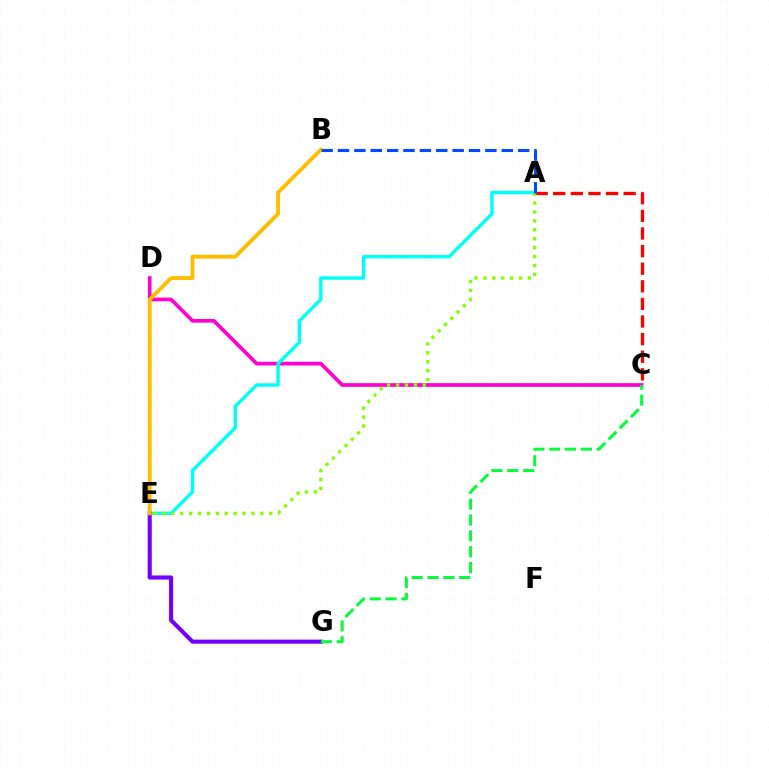{('A', 'C'): [{'color': '#ff0000', 'line_style': 'dashed', 'thickness': 2.39}], ('C', 'D'): [{'color': '#ff00cf', 'line_style': 'solid', 'thickness': 2.66}], ('A', 'E'): [{'color': '#00fff6', 'line_style': 'solid', 'thickness': 2.45}, {'color': '#84ff00', 'line_style': 'dotted', 'thickness': 2.42}], ('E', 'G'): [{'color': '#7200ff', 'line_style': 'solid', 'thickness': 2.95}], ('B', 'E'): [{'color': '#ffbd00', 'line_style': 'solid', 'thickness': 2.78}], ('C', 'G'): [{'color': '#00ff39', 'line_style': 'dashed', 'thickness': 2.15}], ('A', 'B'): [{'color': '#004bff', 'line_style': 'dashed', 'thickness': 2.22}]}